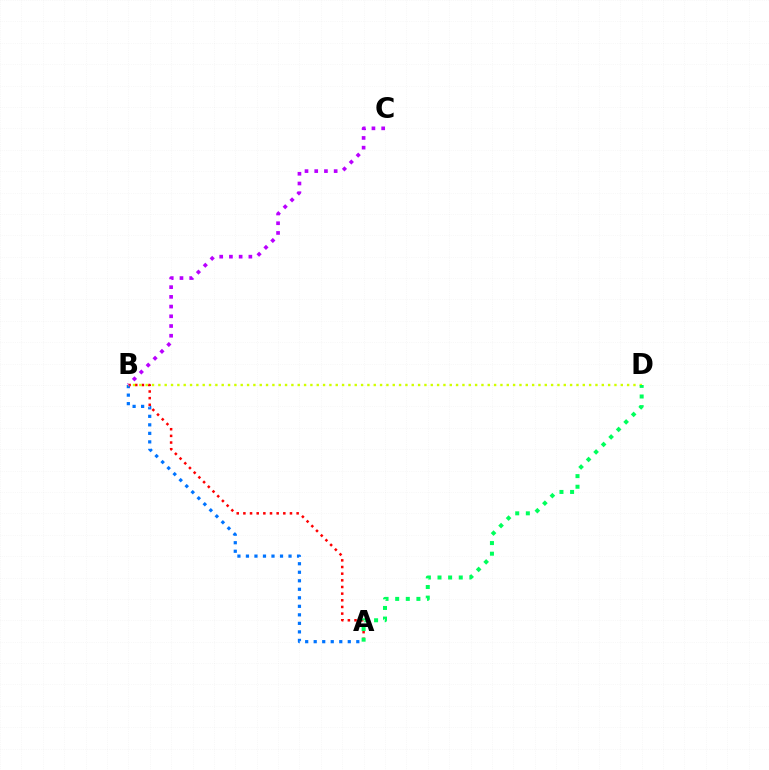{('A', 'B'): [{'color': '#0074ff', 'line_style': 'dotted', 'thickness': 2.31}, {'color': '#ff0000', 'line_style': 'dotted', 'thickness': 1.81}], ('B', 'D'): [{'color': '#d1ff00', 'line_style': 'dotted', 'thickness': 1.72}], ('B', 'C'): [{'color': '#b900ff', 'line_style': 'dotted', 'thickness': 2.64}], ('A', 'D'): [{'color': '#00ff5c', 'line_style': 'dotted', 'thickness': 2.89}]}